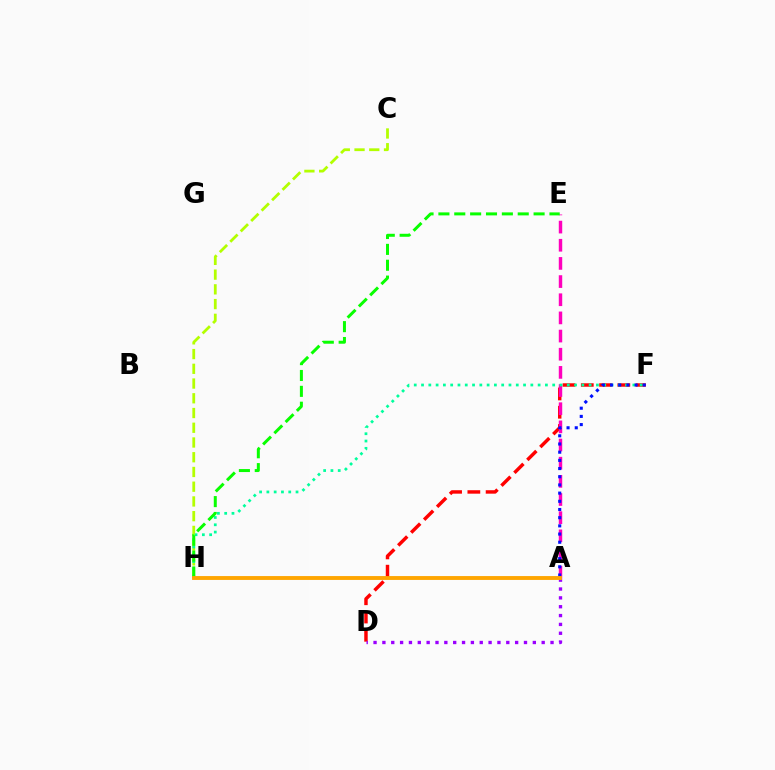{('D', 'F'): [{'color': '#ff0000', 'line_style': 'dashed', 'thickness': 2.48}], ('C', 'H'): [{'color': '#b3ff00', 'line_style': 'dashed', 'thickness': 2.0}], ('A', 'E'): [{'color': '#ff00bd', 'line_style': 'dashed', 'thickness': 2.47}], ('A', 'D'): [{'color': '#9b00ff', 'line_style': 'dotted', 'thickness': 2.4}], ('A', 'H'): [{'color': '#00b5ff', 'line_style': 'solid', 'thickness': 1.57}, {'color': '#ffa500', 'line_style': 'solid', 'thickness': 2.78}], ('F', 'H'): [{'color': '#00ff9d', 'line_style': 'dotted', 'thickness': 1.98}], ('A', 'F'): [{'color': '#0010ff', 'line_style': 'dotted', 'thickness': 2.22}], ('E', 'H'): [{'color': '#08ff00', 'line_style': 'dashed', 'thickness': 2.16}]}